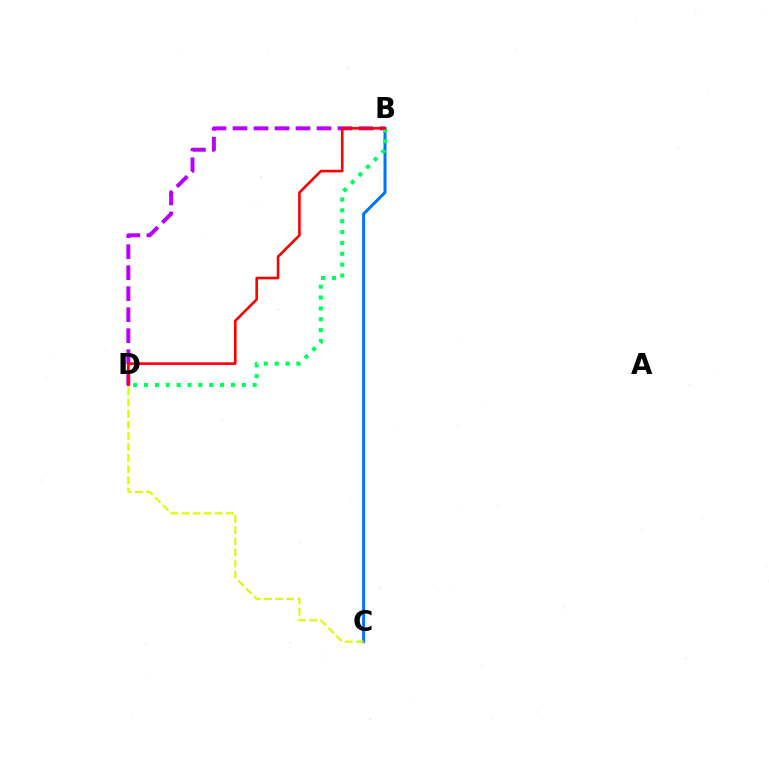{('B', 'C'): [{'color': '#0074ff', 'line_style': 'solid', 'thickness': 2.14}], ('B', 'D'): [{'color': '#b900ff', 'line_style': 'dashed', 'thickness': 2.85}, {'color': '#00ff5c', 'line_style': 'dotted', 'thickness': 2.95}, {'color': '#ff0000', 'line_style': 'solid', 'thickness': 1.88}], ('C', 'D'): [{'color': '#d1ff00', 'line_style': 'dashed', 'thickness': 1.51}]}